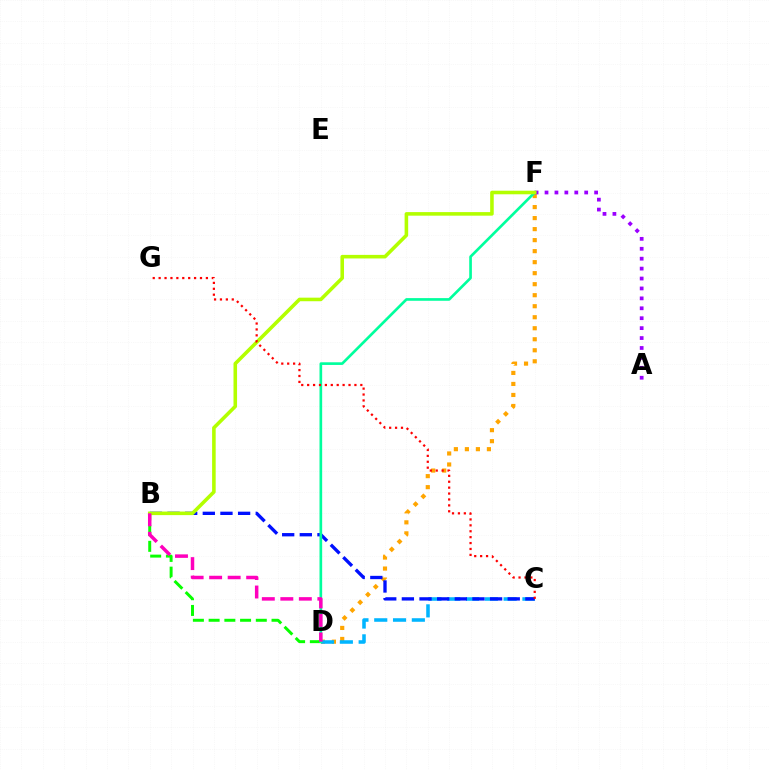{('D', 'F'): [{'color': '#ffa500', 'line_style': 'dotted', 'thickness': 2.99}, {'color': '#00ff9d', 'line_style': 'solid', 'thickness': 1.92}], ('C', 'D'): [{'color': '#00b5ff', 'line_style': 'dashed', 'thickness': 2.55}], ('A', 'F'): [{'color': '#9b00ff', 'line_style': 'dotted', 'thickness': 2.7}], ('B', 'D'): [{'color': '#08ff00', 'line_style': 'dashed', 'thickness': 2.14}, {'color': '#ff00bd', 'line_style': 'dashed', 'thickness': 2.52}], ('B', 'C'): [{'color': '#0010ff', 'line_style': 'dashed', 'thickness': 2.4}], ('B', 'F'): [{'color': '#b3ff00', 'line_style': 'solid', 'thickness': 2.57}], ('C', 'G'): [{'color': '#ff0000', 'line_style': 'dotted', 'thickness': 1.61}]}